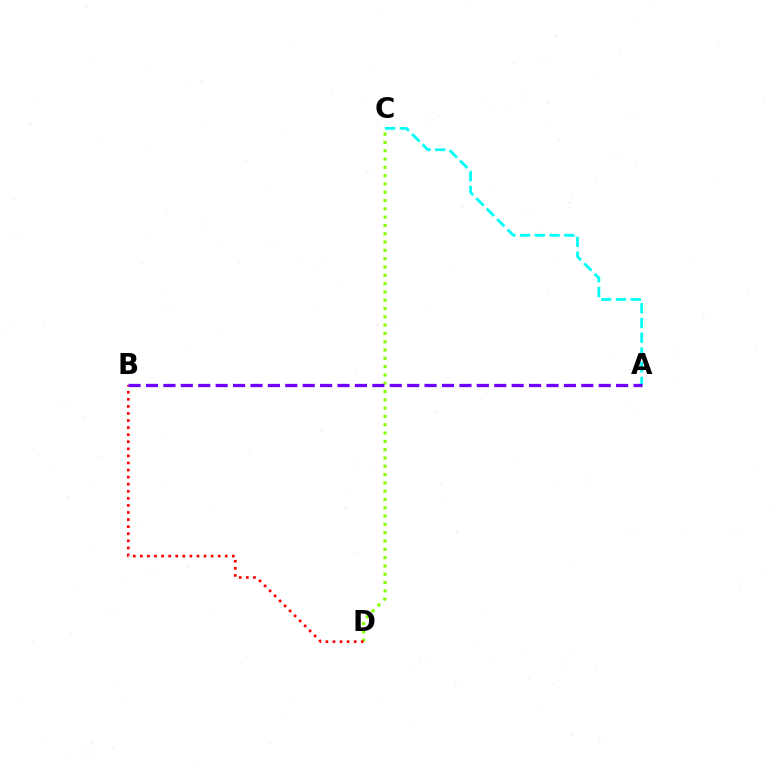{('A', 'C'): [{'color': '#00fff6', 'line_style': 'dashed', 'thickness': 2.0}], ('C', 'D'): [{'color': '#84ff00', 'line_style': 'dotted', 'thickness': 2.26}], ('B', 'D'): [{'color': '#ff0000', 'line_style': 'dotted', 'thickness': 1.92}], ('A', 'B'): [{'color': '#7200ff', 'line_style': 'dashed', 'thickness': 2.37}]}